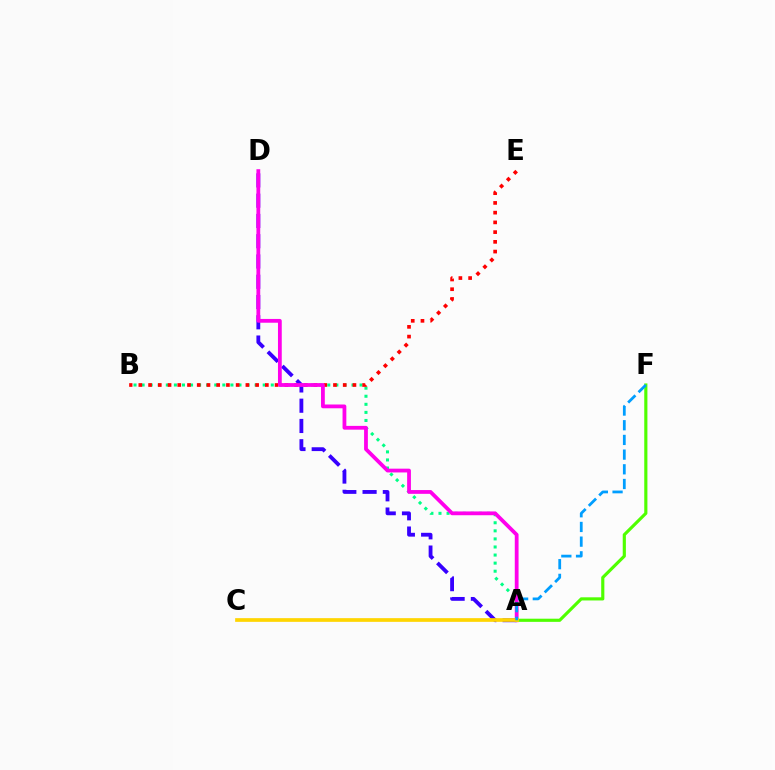{('A', 'B'): [{'color': '#00ff86', 'line_style': 'dotted', 'thickness': 2.19}], ('A', 'D'): [{'color': '#3700ff', 'line_style': 'dashed', 'thickness': 2.75}, {'color': '#ff00ed', 'line_style': 'solid', 'thickness': 2.72}], ('B', 'E'): [{'color': '#ff0000', 'line_style': 'dotted', 'thickness': 2.64}], ('A', 'F'): [{'color': '#4fff00', 'line_style': 'solid', 'thickness': 2.27}, {'color': '#009eff', 'line_style': 'dashed', 'thickness': 2.0}], ('A', 'C'): [{'color': '#ffd500', 'line_style': 'solid', 'thickness': 2.66}]}